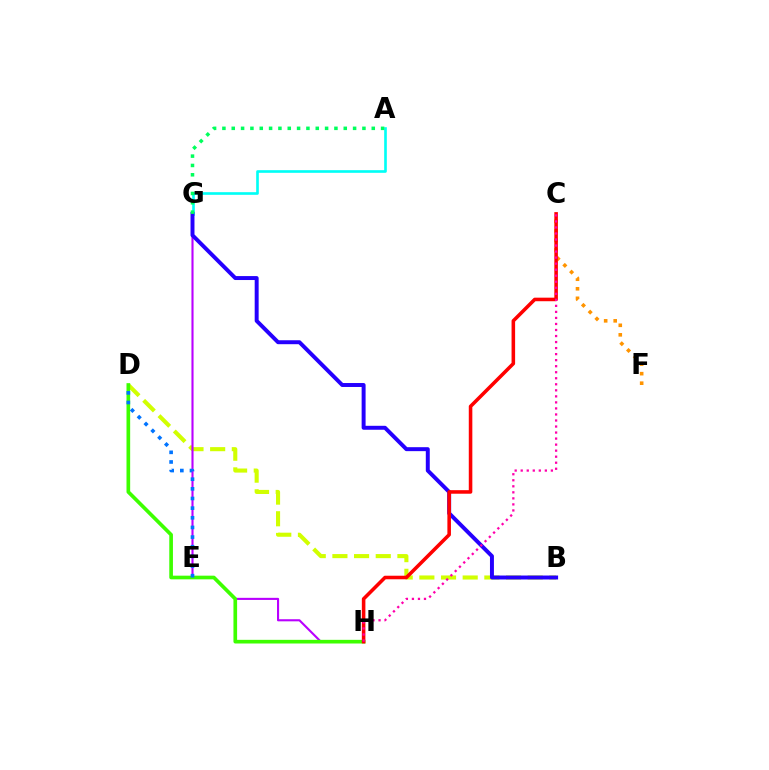{('A', 'G'): [{'color': '#00fff6', 'line_style': 'solid', 'thickness': 1.9}, {'color': '#00ff5c', 'line_style': 'dotted', 'thickness': 2.54}], ('B', 'D'): [{'color': '#d1ff00', 'line_style': 'dashed', 'thickness': 2.94}], ('G', 'H'): [{'color': '#b900ff', 'line_style': 'solid', 'thickness': 1.52}], ('C', 'F'): [{'color': '#ff9400', 'line_style': 'dotted', 'thickness': 2.59}], ('D', 'H'): [{'color': '#3dff00', 'line_style': 'solid', 'thickness': 2.64}], ('B', 'G'): [{'color': '#2500ff', 'line_style': 'solid', 'thickness': 2.85}], ('C', 'H'): [{'color': '#ff0000', 'line_style': 'solid', 'thickness': 2.56}, {'color': '#ff00ac', 'line_style': 'dotted', 'thickness': 1.64}], ('D', 'E'): [{'color': '#0074ff', 'line_style': 'dotted', 'thickness': 2.62}]}